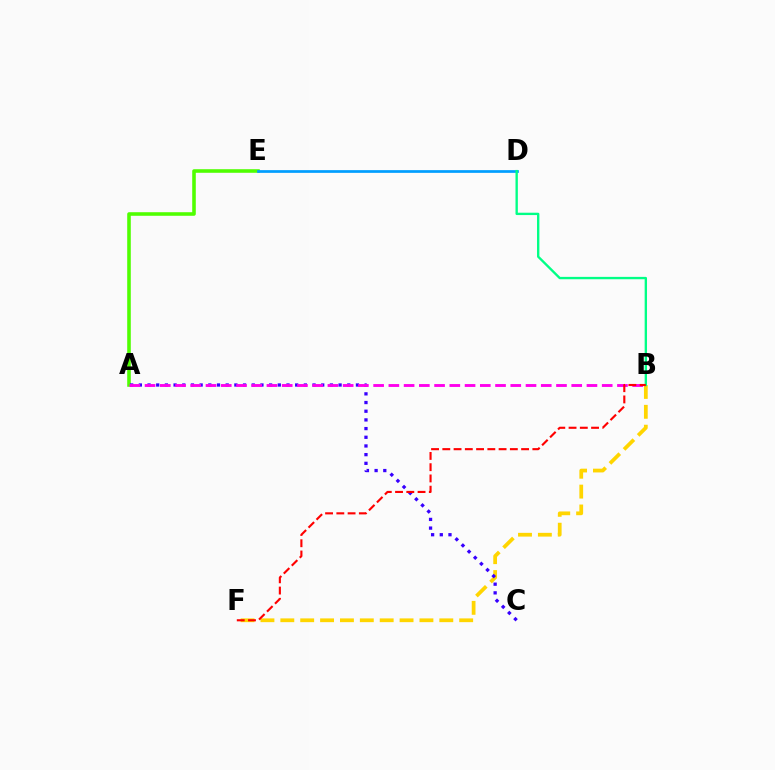{('A', 'E'): [{'color': '#4fff00', 'line_style': 'solid', 'thickness': 2.57}], ('B', 'F'): [{'color': '#ffd500', 'line_style': 'dashed', 'thickness': 2.7}, {'color': '#ff0000', 'line_style': 'dashed', 'thickness': 1.53}], ('D', 'E'): [{'color': '#009eff', 'line_style': 'solid', 'thickness': 1.96}], ('A', 'C'): [{'color': '#3700ff', 'line_style': 'dotted', 'thickness': 2.36}], ('A', 'B'): [{'color': '#ff00ed', 'line_style': 'dashed', 'thickness': 2.07}], ('B', 'D'): [{'color': '#00ff86', 'line_style': 'solid', 'thickness': 1.7}]}